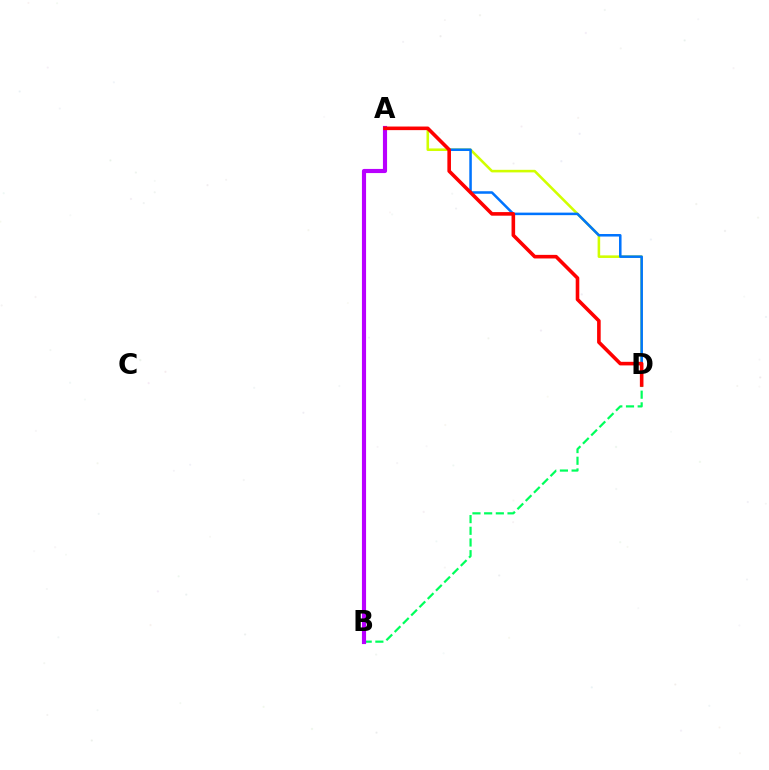{('A', 'D'): [{'color': '#d1ff00', 'line_style': 'solid', 'thickness': 1.86}, {'color': '#0074ff', 'line_style': 'solid', 'thickness': 1.82}, {'color': '#ff0000', 'line_style': 'solid', 'thickness': 2.59}], ('B', 'D'): [{'color': '#00ff5c', 'line_style': 'dashed', 'thickness': 1.59}], ('A', 'B'): [{'color': '#b900ff', 'line_style': 'solid', 'thickness': 2.98}]}